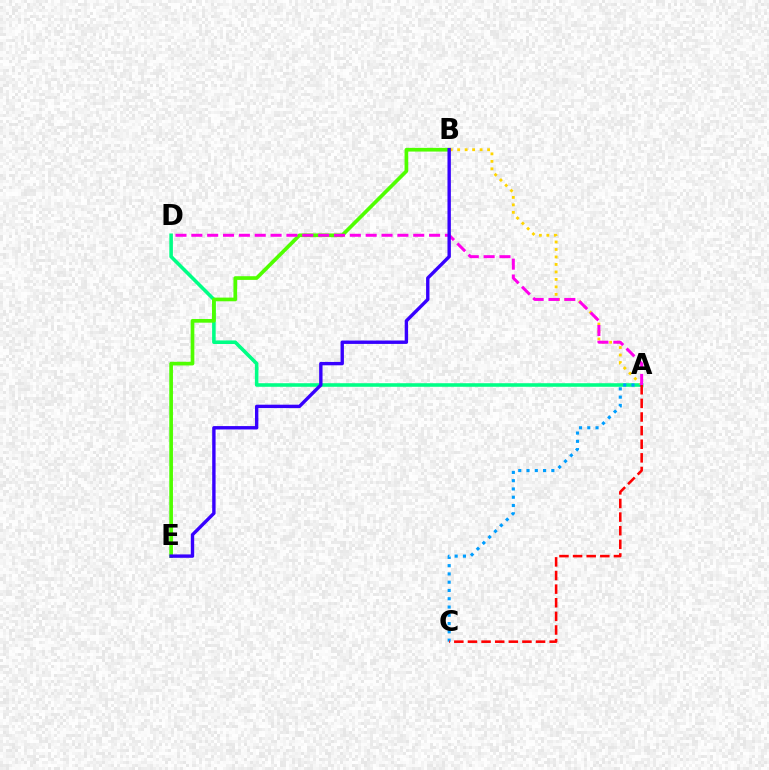{('A', 'D'): [{'color': '#00ff86', 'line_style': 'solid', 'thickness': 2.57}, {'color': '#ff00ed', 'line_style': 'dashed', 'thickness': 2.15}], ('B', 'E'): [{'color': '#4fff00', 'line_style': 'solid', 'thickness': 2.65}, {'color': '#3700ff', 'line_style': 'solid', 'thickness': 2.44}], ('A', 'B'): [{'color': '#ffd500', 'line_style': 'dotted', 'thickness': 2.03}], ('A', 'C'): [{'color': '#009eff', 'line_style': 'dotted', 'thickness': 2.25}, {'color': '#ff0000', 'line_style': 'dashed', 'thickness': 1.85}]}